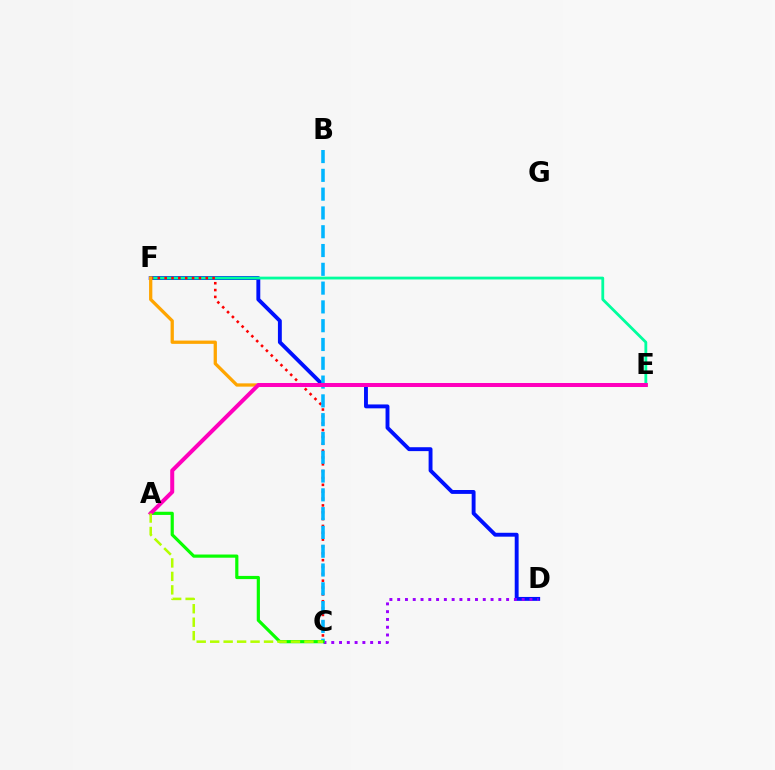{('D', 'F'): [{'color': '#0010ff', 'line_style': 'solid', 'thickness': 2.8}], ('E', 'F'): [{'color': '#00ff9d', 'line_style': 'solid', 'thickness': 2.02}, {'color': '#ffa500', 'line_style': 'solid', 'thickness': 2.36}], ('C', 'F'): [{'color': '#ff0000', 'line_style': 'dotted', 'thickness': 1.86}], ('C', 'D'): [{'color': '#9b00ff', 'line_style': 'dotted', 'thickness': 2.11}], ('B', 'C'): [{'color': '#00b5ff', 'line_style': 'dashed', 'thickness': 2.55}], ('A', 'C'): [{'color': '#08ff00', 'line_style': 'solid', 'thickness': 2.29}, {'color': '#b3ff00', 'line_style': 'dashed', 'thickness': 1.83}], ('A', 'E'): [{'color': '#ff00bd', 'line_style': 'solid', 'thickness': 2.89}]}